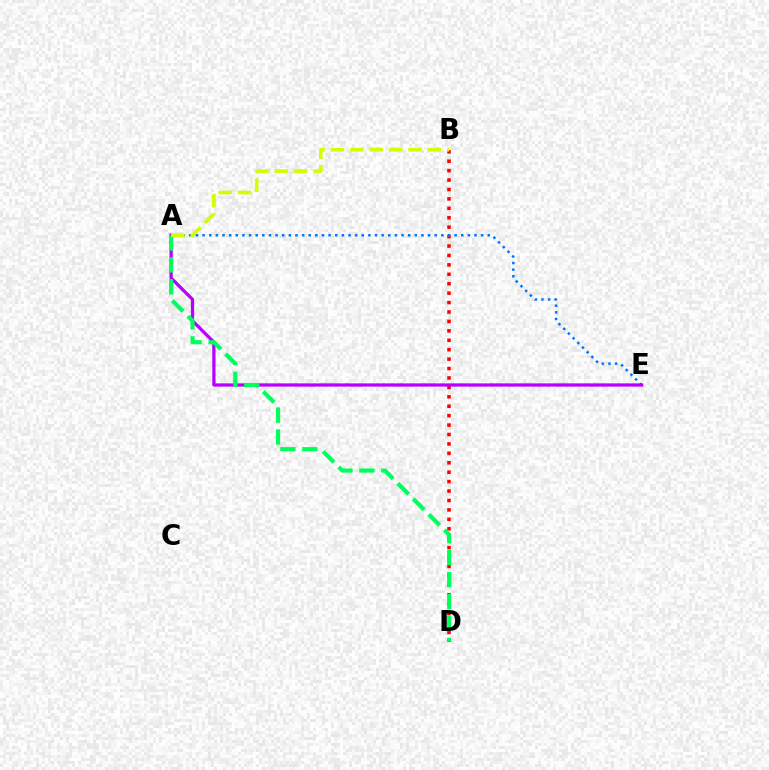{('B', 'D'): [{'color': '#ff0000', 'line_style': 'dotted', 'thickness': 2.56}], ('A', 'E'): [{'color': '#0074ff', 'line_style': 'dotted', 'thickness': 1.8}, {'color': '#b900ff', 'line_style': 'solid', 'thickness': 2.35}], ('A', 'D'): [{'color': '#00ff5c', 'line_style': 'dashed', 'thickness': 2.98}], ('A', 'B'): [{'color': '#d1ff00', 'line_style': 'dashed', 'thickness': 2.63}]}